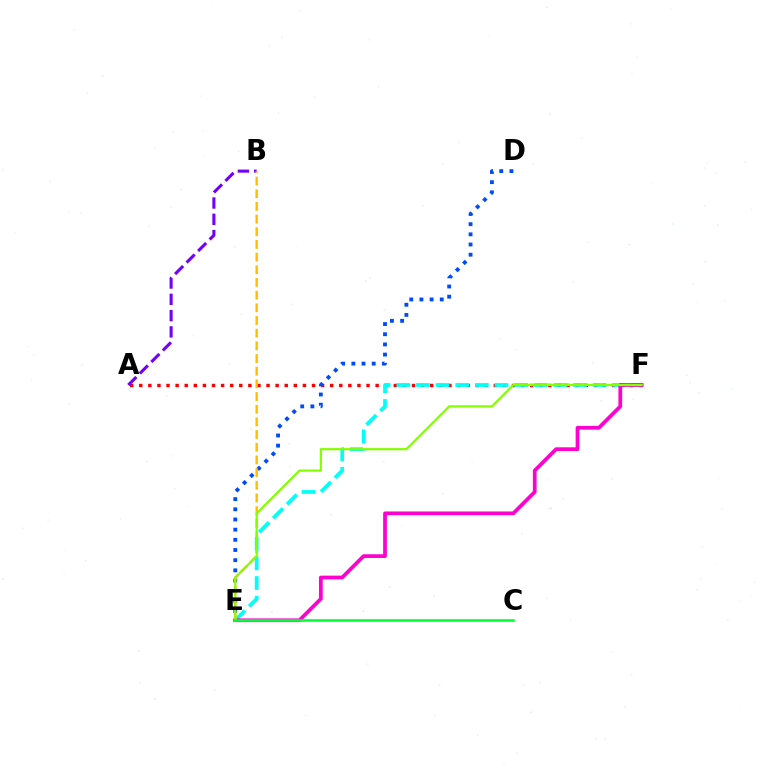{('A', 'F'): [{'color': '#ff0000', 'line_style': 'dotted', 'thickness': 2.47}], ('A', 'B'): [{'color': '#7200ff', 'line_style': 'dashed', 'thickness': 2.21}], ('E', 'F'): [{'color': '#00fff6', 'line_style': 'dashed', 'thickness': 2.67}, {'color': '#ff00cf', 'line_style': 'solid', 'thickness': 2.69}, {'color': '#84ff00', 'line_style': 'solid', 'thickness': 1.57}], ('D', 'E'): [{'color': '#004bff', 'line_style': 'dotted', 'thickness': 2.76}], ('B', 'E'): [{'color': '#ffbd00', 'line_style': 'dashed', 'thickness': 1.72}], ('C', 'E'): [{'color': '#00ff39', 'line_style': 'solid', 'thickness': 1.87}]}